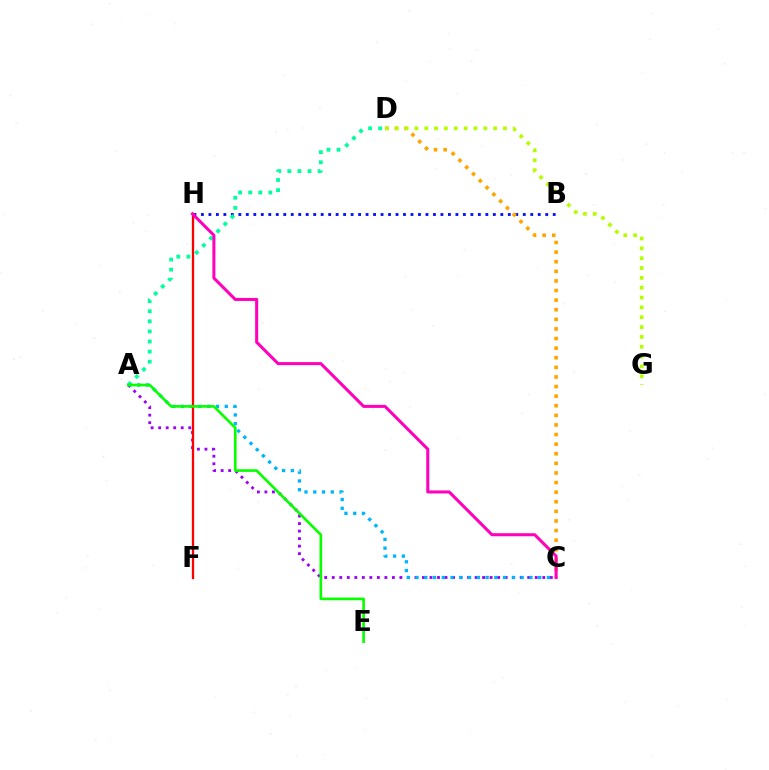{('A', 'C'): [{'color': '#9b00ff', 'line_style': 'dotted', 'thickness': 2.04}, {'color': '#00b5ff', 'line_style': 'dotted', 'thickness': 2.38}], ('B', 'H'): [{'color': '#0010ff', 'line_style': 'dotted', 'thickness': 2.03}], ('F', 'H'): [{'color': '#ff0000', 'line_style': 'solid', 'thickness': 1.66}], ('C', 'D'): [{'color': '#ffa500', 'line_style': 'dotted', 'thickness': 2.61}], ('D', 'G'): [{'color': '#b3ff00', 'line_style': 'dotted', 'thickness': 2.67}], ('A', 'D'): [{'color': '#00ff9d', 'line_style': 'dotted', 'thickness': 2.74}], ('C', 'H'): [{'color': '#ff00bd', 'line_style': 'solid', 'thickness': 2.19}], ('A', 'E'): [{'color': '#08ff00', 'line_style': 'solid', 'thickness': 1.91}]}